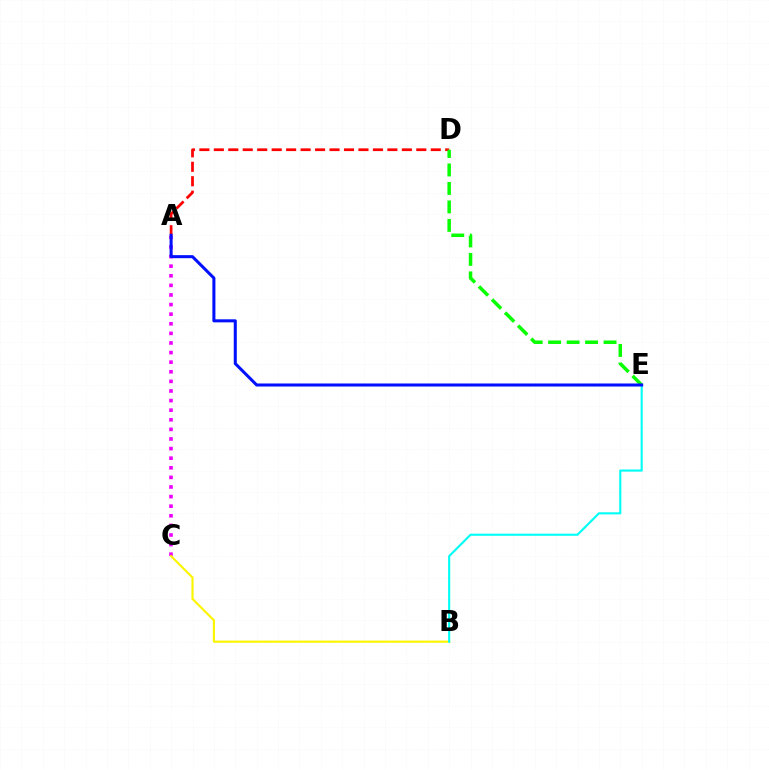{('A', 'C'): [{'color': '#ee00ff', 'line_style': 'dotted', 'thickness': 2.61}], ('B', 'C'): [{'color': '#fcf500', 'line_style': 'solid', 'thickness': 1.56}], ('A', 'D'): [{'color': '#ff0000', 'line_style': 'dashed', 'thickness': 1.96}], ('D', 'E'): [{'color': '#08ff00', 'line_style': 'dashed', 'thickness': 2.51}], ('B', 'E'): [{'color': '#00fff6', 'line_style': 'solid', 'thickness': 1.52}], ('A', 'E'): [{'color': '#0010ff', 'line_style': 'solid', 'thickness': 2.19}]}